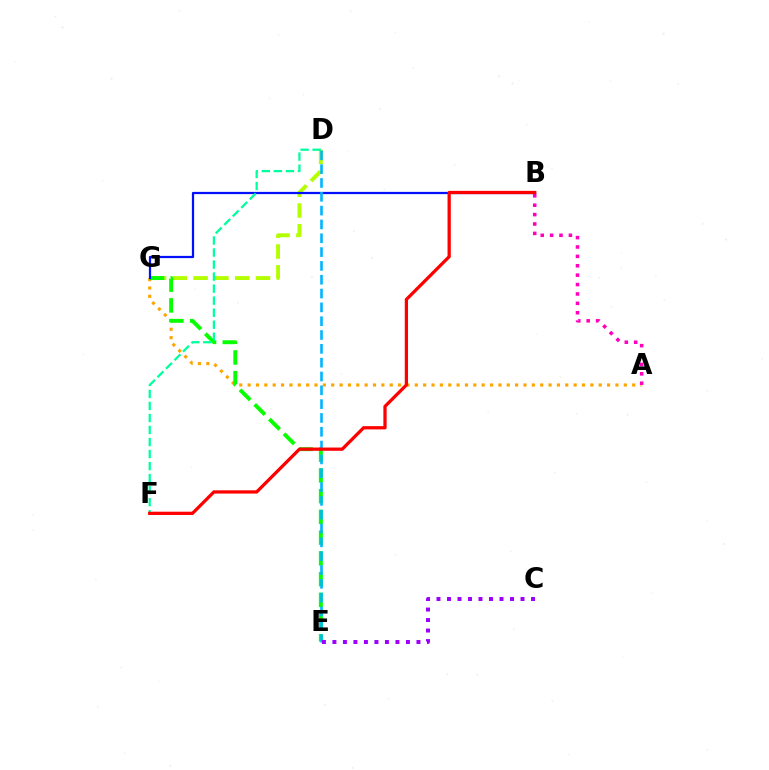{('A', 'G'): [{'color': '#ffa500', 'line_style': 'dotted', 'thickness': 2.27}], ('A', 'B'): [{'color': '#ff00bd', 'line_style': 'dotted', 'thickness': 2.55}], ('D', 'G'): [{'color': '#b3ff00', 'line_style': 'dashed', 'thickness': 2.83}], ('E', 'G'): [{'color': '#08ff00', 'line_style': 'dashed', 'thickness': 2.82}], ('B', 'G'): [{'color': '#0010ff', 'line_style': 'solid', 'thickness': 1.61}], ('D', 'E'): [{'color': '#00b5ff', 'line_style': 'dashed', 'thickness': 1.88}], ('C', 'E'): [{'color': '#9b00ff', 'line_style': 'dotted', 'thickness': 2.85}], ('D', 'F'): [{'color': '#00ff9d', 'line_style': 'dashed', 'thickness': 1.63}], ('B', 'F'): [{'color': '#ff0000', 'line_style': 'solid', 'thickness': 2.35}]}